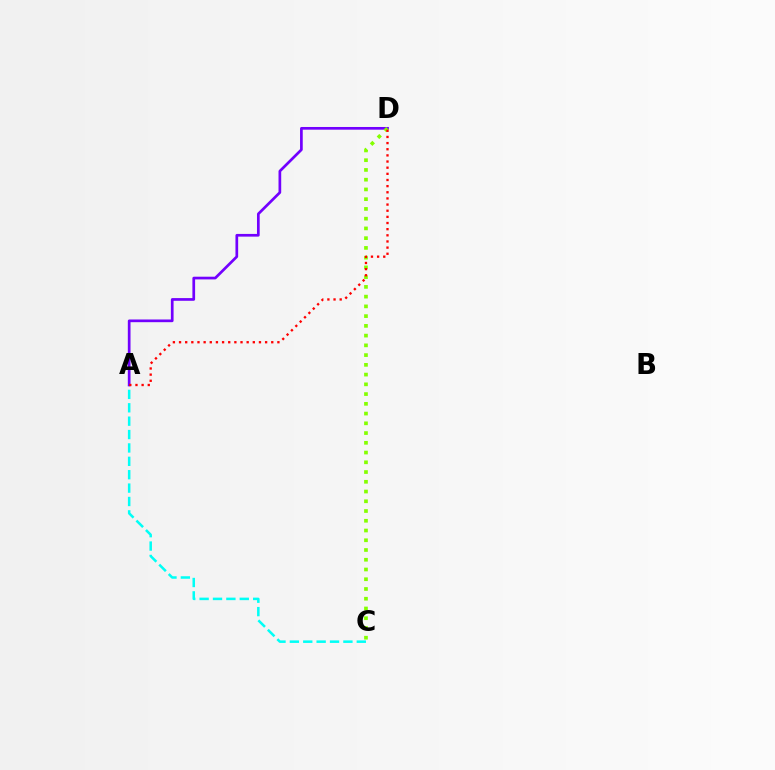{('A', 'C'): [{'color': '#00fff6', 'line_style': 'dashed', 'thickness': 1.82}], ('A', 'D'): [{'color': '#7200ff', 'line_style': 'solid', 'thickness': 1.94}, {'color': '#ff0000', 'line_style': 'dotted', 'thickness': 1.67}], ('C', 'D'): [{'color': '#84ff00', 'line_style': 'dotted', 'thickness': 2.65}]}